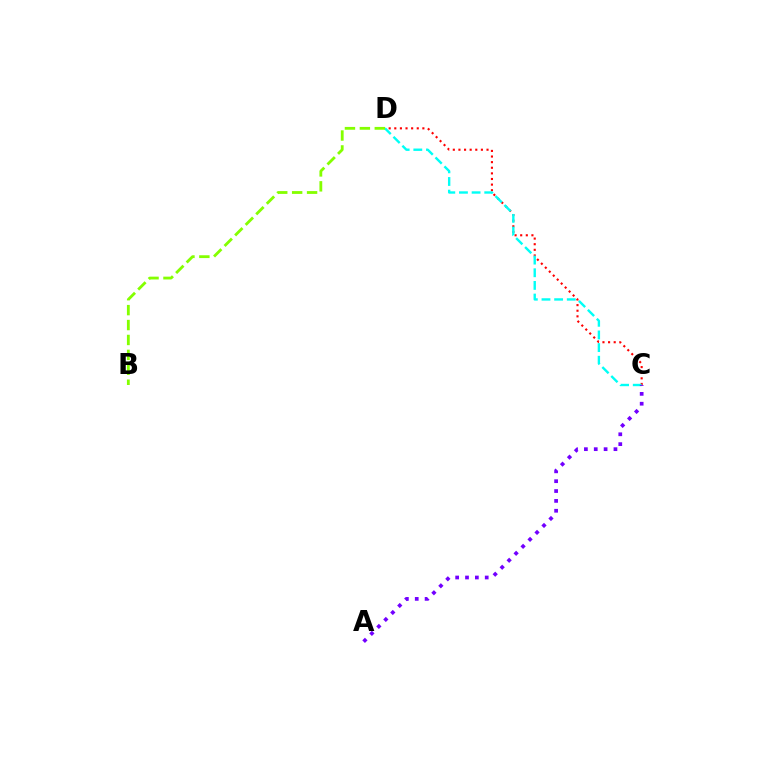{('C', 'D'): [{'color': '#ff0000', 'line_style': 'dotted', 'thickness': 1.53}, {'color': '#00fff6', 'line_style': 'dashed', 'thickness': 1.72}], ('A', 'C'): [{'color': '#7200ff', 'line_style': 'dotted', 'thickness': 2.68}], ('B', 'D'): [{'color': '#84ff00', 'line_style': 'dashed', 'thickness': 2.03}]}